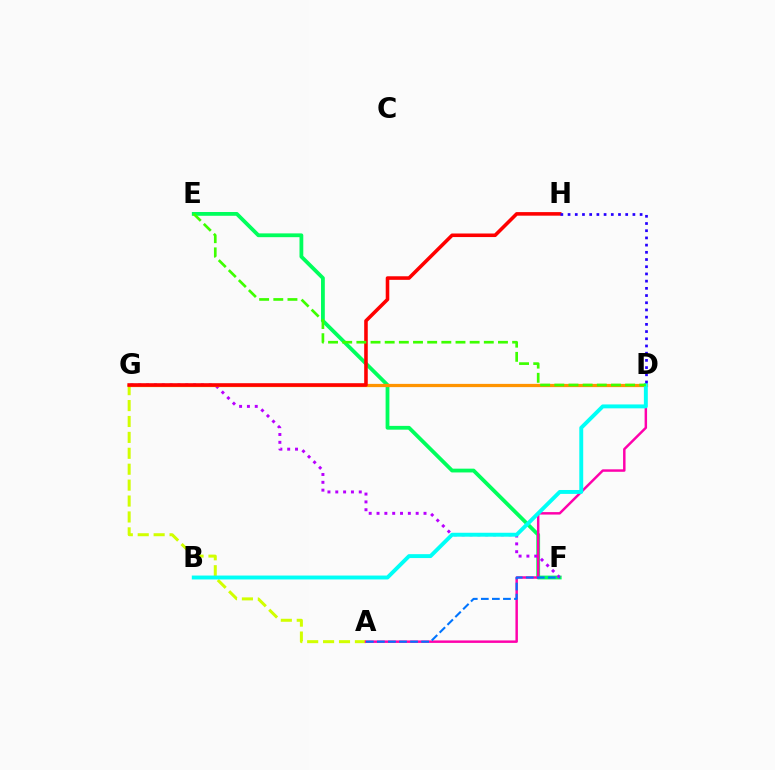{('E', 'F'): [{'color': '#00ff5c', 'line_style': 'solid', 'thickness': 2.73}], ('A', 'G'): [{'color': '#d1ff00', 'line_style': 'dashed', 'thickness': 2.16}], ('F', 'G'): [{'color': '#b900ff', 'line_style': 'dotted', 'thickness': 2.13}], ('A', 'D'): [{'color': '#ff00ac', 'line_style': 'solid', 'thickness': 1.77}], ('D', 'G'): [{'color': '#ff9400', 'line_style': 'solid', 'thickness': 2.33}], ('B', 'D'): [{'color': '#00fff6', 'line_style': 'solid', 'thickness': 2.81}], ('A', 'F'): [{'color': '#0074ff', 'line_style': 'dashed', 'thickness': 1.5}], ('G', 'H'): [{'color': '#ff0000', 'line_style': 'solid', 'thickness': 2.57}], ('D', 'H'): [{'color': '#2500ff', 'line_style': 'dotted', 'thickness': 1.96}], ('D', 'E'): [{'color': '#3dff00', 'line_style': 'dashed', 'thickness': 1.92}]}